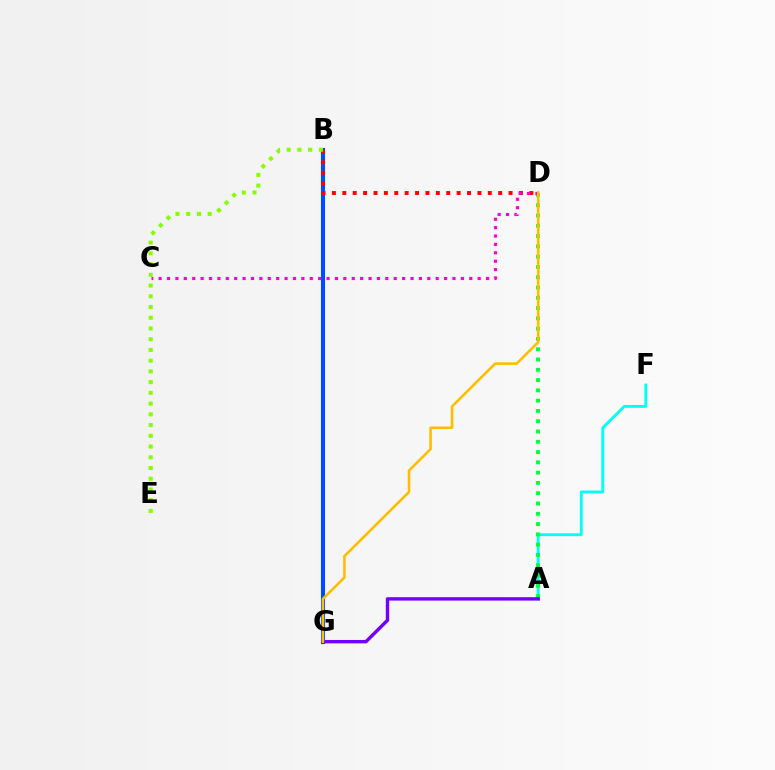{('A', 'F'): [{'color': '#00fff6', 'line_style': 'solid', 'thickness': 2.06}], ('B', 'G'): [{'color': '#004bff', 'line_style': 'solid', 'thickness': 2.95}], ('A', 'D'): [{'color': '#00ff39', 'line_style': 'dotted', 'thickness': 2.79}], ('B', 'D'): [{'color': '#ff0000', 'line_style': 'dotted', 'thickness': 2.82}], ('A', 'G'): [{'color': '#7200ff', 'line_style': 'solid', 'thickness': 2.44}], ('B', 'E'): [{'color': '#84ff00', 'line_style': 'dotted', 'thickness': 2.92}], ('C', 'D'): [{'color': '#ff00cf', 'line_style': 'dotted', 'thickness': 2.28}], ('D', 'G'): [{'color': '#ffbd00', 'line_style': 'solid', 'thickness': 1.85}]}